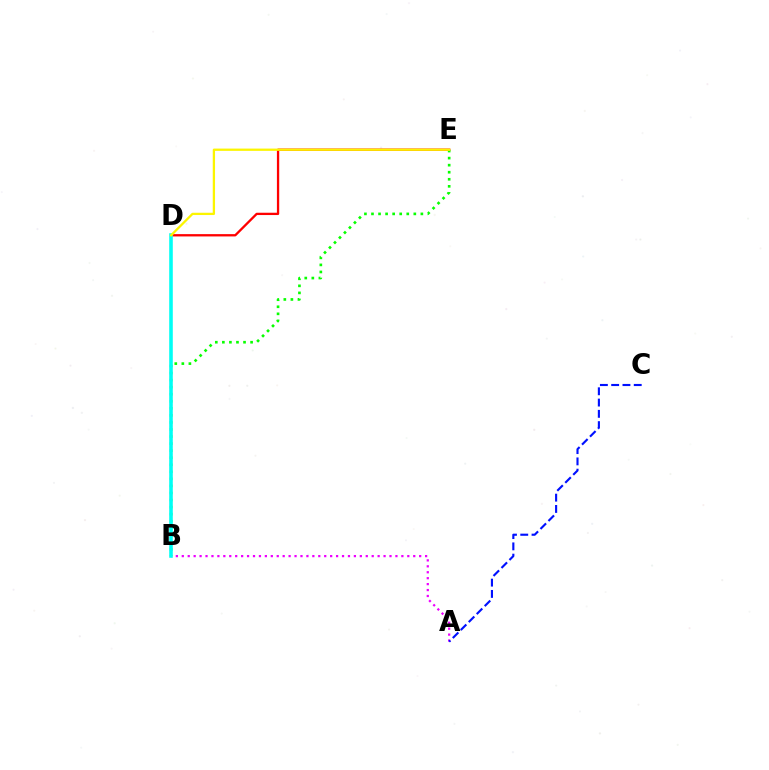{('A', 'B'): [{'color': '#ee00ff', 'line_style': 'dotted', 'thickness': 1.61}], ('D', 'E'): [{'color': '#ff0000', 'line_style': 'solid', 'thickness': 1.66}, {'color': '#fcf500', 'line_style': 'solid', 'thickness': 1.64}], ('A', 'C'): [{'color': '#0010ff', 'line_style': 'dashed', 'thickness': 1.53}], ('B', 'E'): [{'color': '#08ff00', 'line_style': 'dotted', 'thickness': 1.92}], ('B', 'D'): [{'color': '#00fff6', 'line_style': 'solid', 'thickness': 2.58}]}